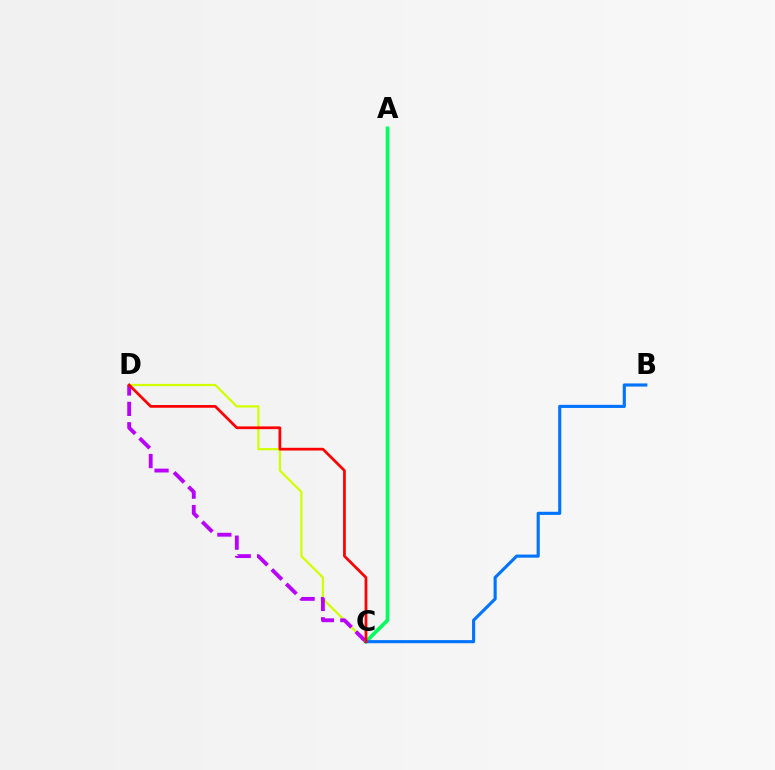{('C', 'D'): [{'color': '#d1ff00', 'line_style': 'solid', 'thickness': 1.62}, {'color': '#b900ff', 'line_style': 'dashed', 'thickness': 2.77}, {'color': '#ff0000', 'line_style': 'solid', 'thickness': 1.97}], ('A', 'C'): [{'color': '#00ff5c', 'line_style': 'solid', 'thickness': 2.64}], ('B', 'C'): [{'color': '#0074ff', 'line_style': 'solid', 'thickness': 2.24}]}